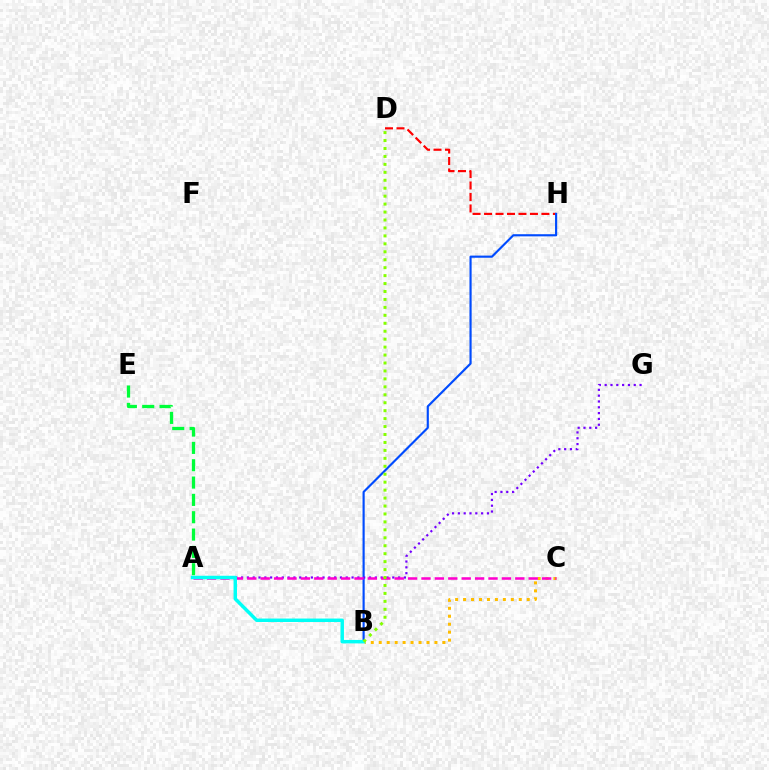{('A', 'E'): [{'color': '#00ff39', 'line_style': 'dashed', 'thickness': 2.35}], ('D', 'H'): [{'color': '#ff0000', 'line_style': 'dashed', 'thickness': 1.56}], ('B', 'H'): [{'color': '#004bff', 'line_style': 'solid', 'thickness': 1.55}], ('B', 'C'): [{'color': '#ffbd00', 'line_style': 'dotted', 'thickness': 2.16}], ('A', 'G'): [{'color': '#7200ff', 'line_style': 'dotted', 'thickness': 1.58}], ('A', 'C'): [{'color': '#ff00cf', 'line_style': 'dashed', 'thickness': 1.82}], ('A', 'B'): [{'color': '#00fff6', 'line_style': 'solid', 'thickness': 2.49}], ('B', 'D'): [{'color': '#84ff00', 'line_style': 'dotted', 'thickness': 2.16}]}